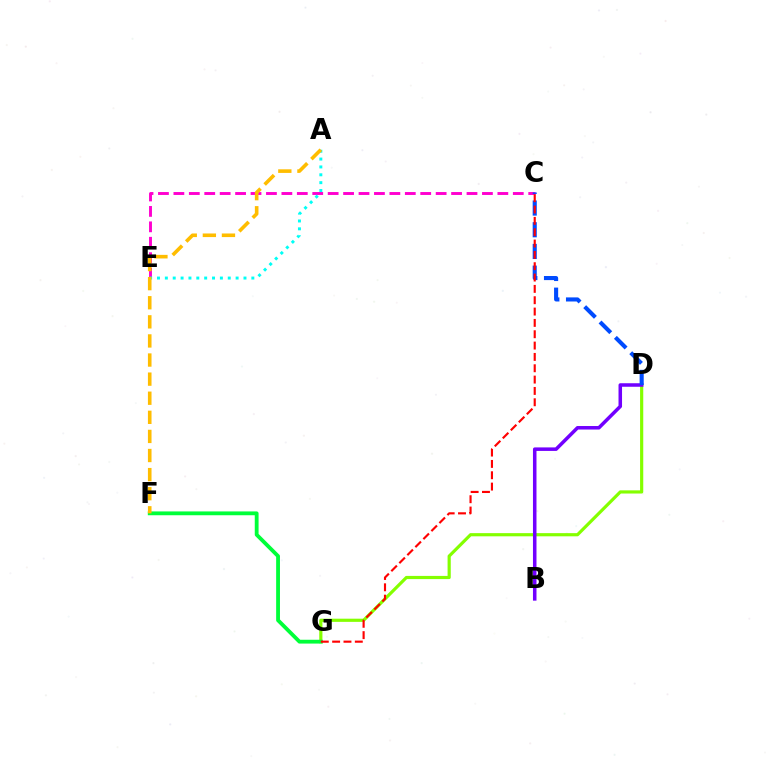{('D', 'G'): [{'color': '#84ff00', 'line_style': 'solid', 'thickness': 2.29}], ('F', 'G'): [{'color': '#00ff39', 'line_style': 'solid', 'thickness': 2.75}], ('C', 'E'): [{'color': '#ff00cf', 'line_style': 'dashed', 'thickness': 2.1}], ('A', 'E'): [{'color': '#00fff6', 'line_style': 'dotted', 'thickness': 2.14}], ('B', 'D'): [{'color': '#7200ff', 'line_style': 'solid', 'thickness': 2.54}], ('A', 'F'): [{'color': '#ffbd00', 'line_style': 'dashed', 'thickness': 2.59}], ('C', 'D'): [{'color': '#004bff', 'line_style': 'dashed', 'thickness': 2.95}], ('C', 'G'): [{'color': '#ff0000', 'line_style': 'dashed', 'thickness': 1.54}]}